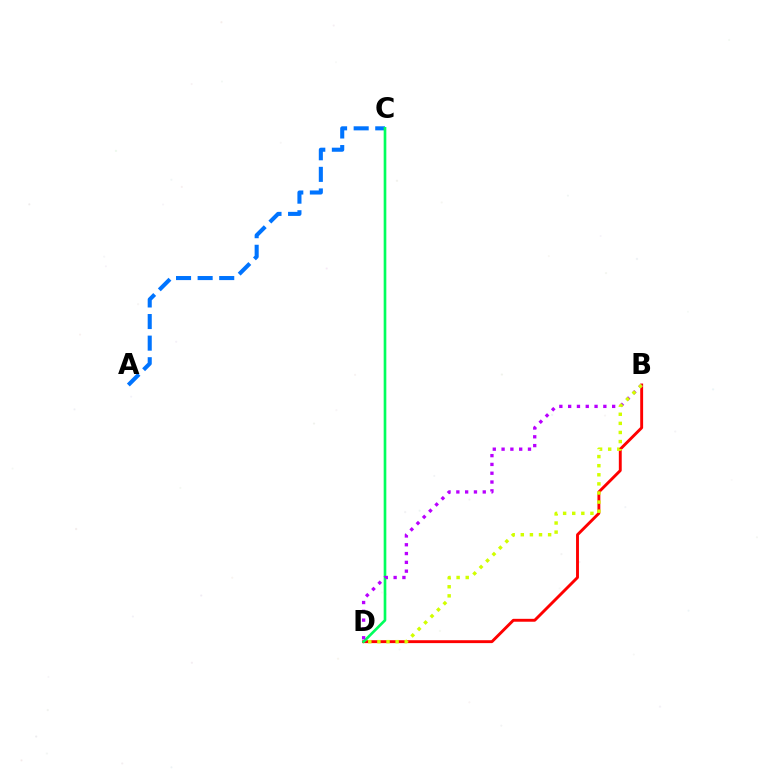{('A', 'C'): [{'color': '#0074ff', 'line_style': 'dashed', 'thickness': 2.93}], ('B', 'D'): [{'color': '#ff0000', 'line_style': 'solid', 'thickness': 2.09}, {'color': '#b900ff', 'line_style': 'dotted', 'thickness': 2.39}, {'color': '#d1ff00', 'line_style': 'dotted', 'thickness': 2.47}], ('C', 'D'): [{'color': '#00ff5c', 'line_style': 'solid', 'thickness': 1.91}]}